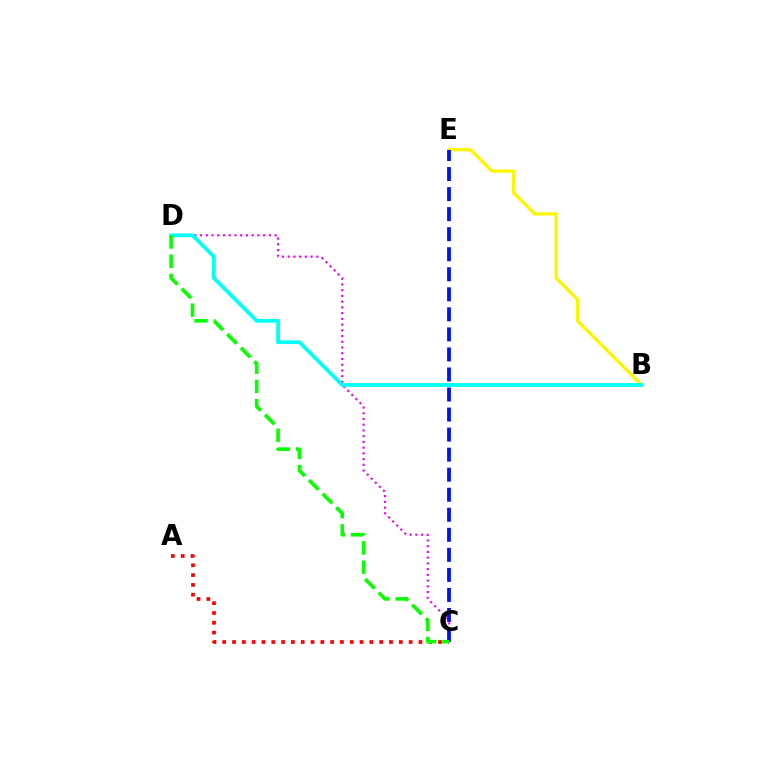{('B', 'E'): [{'color': '#fcf500', 'line_style': 'solid', 'thickness': 2.35}], ('C', 'D'): [{'color': '#ee00ff', 'line_style': 'dotted', 'thickness': 1.56}, {'color': '#08ff00', 'line_style': 'dashed', 'thickness': 2.61}], ('C', 'E'): [{'color': '#0010ff', 'line_style': 'dashed', 'thickness': 2.72}], ('B', 'D'): [{'color': '#00fff6', 'line_style': 'solid', 'thickness': 2.67}], ('A', 'C'): [{'color': '#ff0000', 'line_style': 'dotted', 'thickness': 2.67}]}